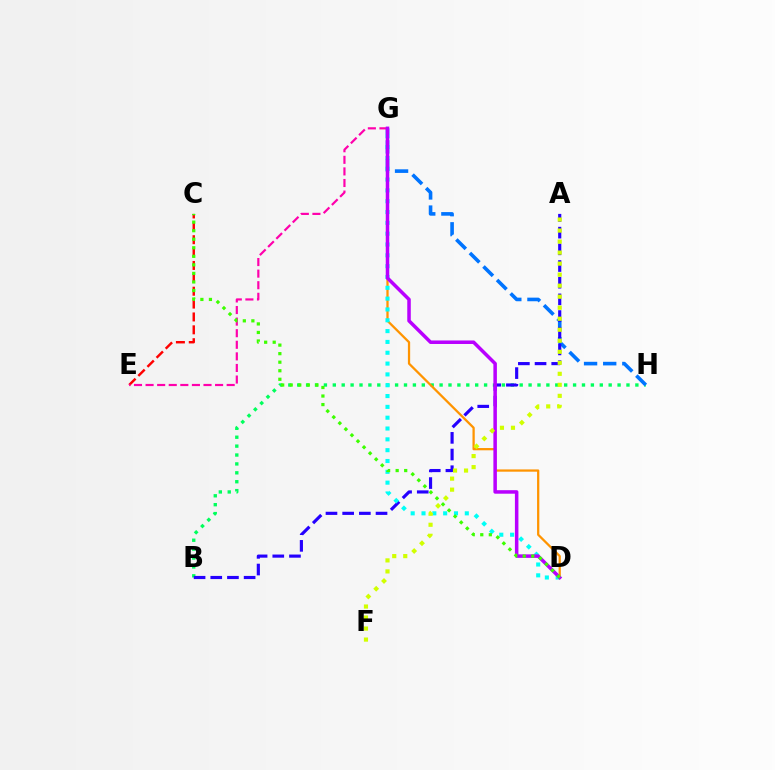{('B', 'H'): [{'color': '#00ff5c', 'line_style': 'dotted', 'thickness': 2.42}], ('D', 'G'): [{'color': '#ff9400', 'line_style': 'solid', 'thickness': 1.63}, {'color': '#00fff6', 'line_style': 'dotted', 'thickness': 2.94}, {'color': '#b900ff', 'line_style': 'solid', 'thickness': 2.53}], ('G', 'H'): [{'color': '#0074ff', 'line_style': 'dashed', 'thickness': 2.6}], ('A', 'B'): [{'color': '#2500ff', 'line_style': 'dashed', 'thickness': 2.27}], ('C', 'E'): [{'color': '#ff0000', 'line_style': 'dashed', 'thickness': 1.75}], ('E', 'G'): [{'color': '#ff00ac', 'line_style': 'dashed', 'thickness': 1.57}], ('A', 'F'): [{'color': '#d1ff00', 'line_style': 'dotted', 'thickness': 2.99}], ('C', 'D'): [{'color': '#3dff00', 'line_style': 'dotted', 'thickness': 2.32}]}